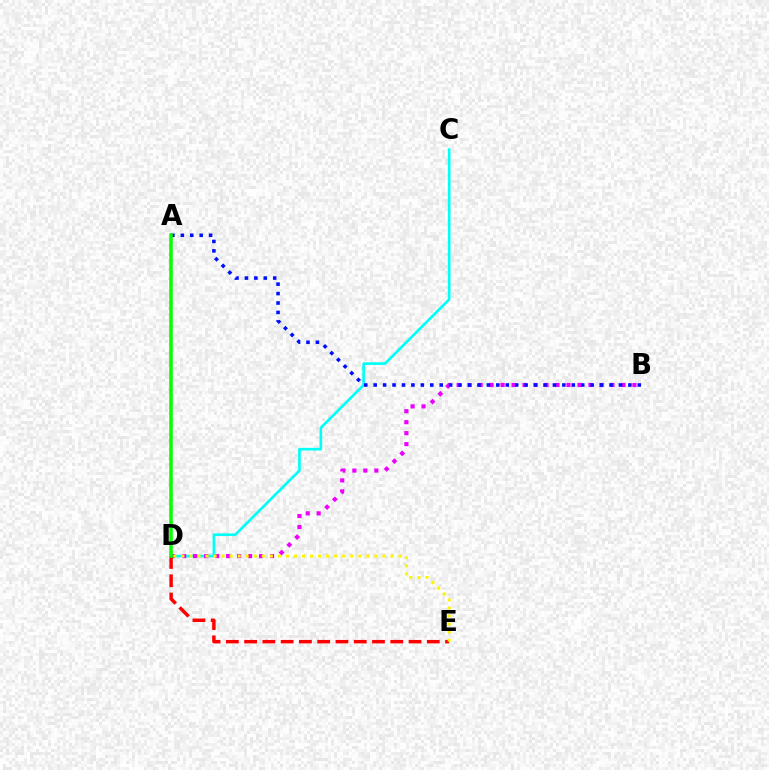{('C', 'D'): [{'color': '#00fff6', 'line_style': 'solid', 'thickness': 1.91}], ('B', 'D'): [{'color': '#ee00ff', 'line_style': 'dotted', 'thickness': 2.98}], ('D', 'E'): [{'color': '#ff0000', 'line_style': 'dashed', 'thickness': 2.48}, {'color': '#fcf500', 'line_style': 'dotted', 'thickness': 2.19}], ('A', 'B'): [{'color': '#0010ff', 'line_style': 'dotted', 'thickness': 2.56}], ('A', 'D'): [{'color': '#08ff00', 'line_style': 'solid', 'thickness': 2.54}]}